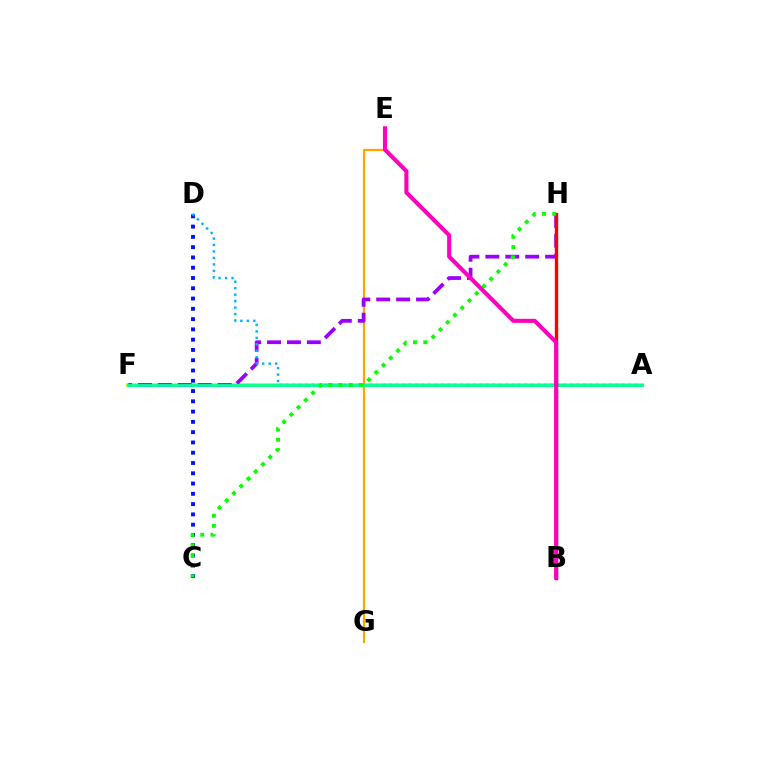{('A', 'F'): [{'color': '#b3ff00', 'line_style': 'solid', 'thickness': 2.72}, {'color': '#00ff9d', 'line_style': 'solid', 'thickness': 2.03}], ('E', 'G'): [{'color': '#ffa500', 'line_style': 'solid', 'thickness': 1.63}], ('C', 'D'): [{'color': '#0010ff', 'line_style': 'dotted', 'thickness': 2.79}], ('F', 'H'): [{'color': '#9b00ff', 'line_style': 'dashed', 'thickness': 2.71}], ('A', 'D'): [{'color': '#00b5ff', 'line_style': 'dotted', 'thickness': 1.76}], ('B', 'H'): [{'color': '#ff0000', 'line_style': 'solid', 'thickness': 2.43}], ('C', 'H'): [{'color': '#08ff00', 'line_style': 'dotted', 'thickness': 2.78}], ('B', 'E'): [{'color': '#ff00bd', 'line_style': 'solid', 'thickness': 2.93}]}